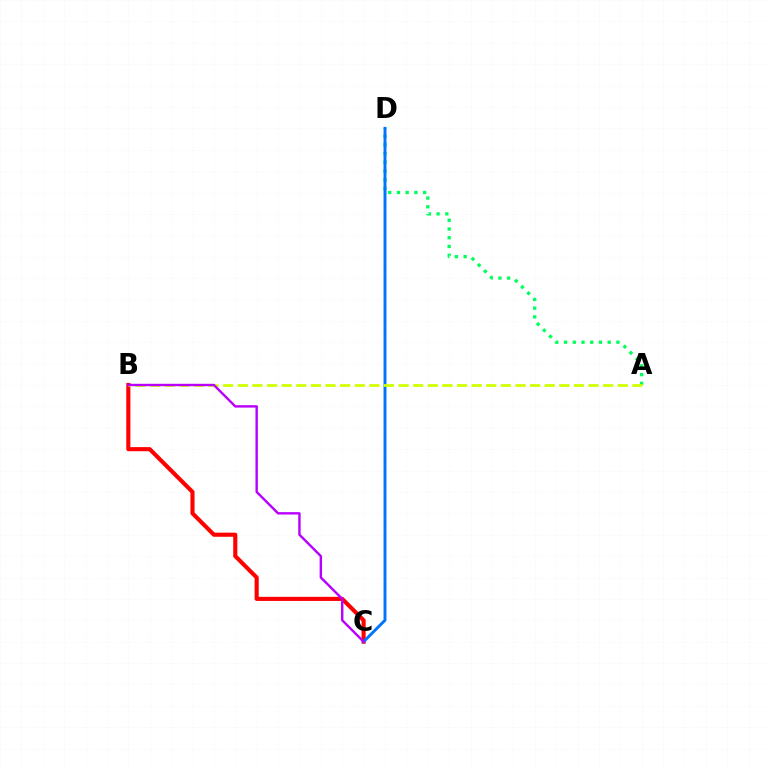{('B', 'C'): [{'color': '#ff0000', 'line_style': 'solid', 'thickness': 2.96}, {'color': '#b900ff', 'line_style': 'solid', 'thickness': 1.74}], ('A', 'D'): [{'color': '#00ff5c', 'line_style': 'dotted', 'thickness': 2.37}], ('C', 'D'): [{'color': '#0074ff', 'line_style': 'solid', 'thickness': 2.11}], ('A', 'B'): [{'color': '#d1ff00', 'line_style': 'dashed', 'thickness': 1.99}]}